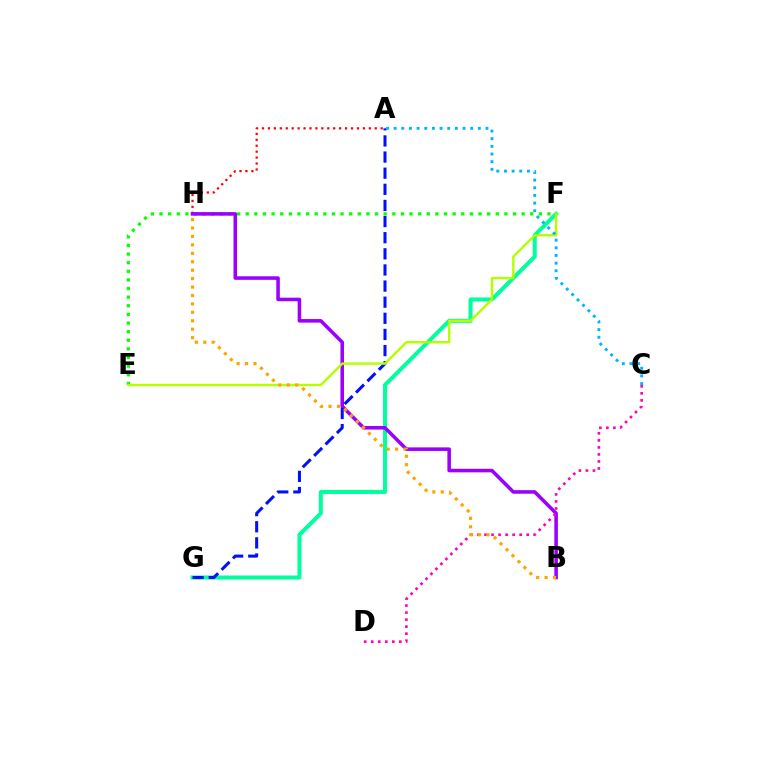{('A', 'H'): [{'color': '#ff0000', 'line_style': 'dotted', 'thickness': 1.61}], ('F', 'G'): [{'color': '#00ff9d', 'line_style': 'solid', 'thickness': 2.89}], ('E', 'F'): [{'color': '#08ff00', 'line_style': 'dotted', 'thickness': 2.34}, {'color': '#b3ff00', 'line_style': 'solid', 'thickness': 1.73}], ('B', 'H'): [{'color': '#9b00ff', 'line_style': 'solid', 'thickness': 2.56}, {'color': '#ffa500', 'line_style': 'dotted', 'thickness': 2.29}], ('A', 'G'): [{'color': '#0010ff', 'line_style': 'dashed', 'thickness': 2.19}], ('C', 'D'): [{'color': '#ff00bd', 'line_style': 'dotted', 'thickness': 1.91}], ('A', 'C'): [{'color': '#00b5ff', 'line_style': 'dotted', 'thickness': 2.08}]}